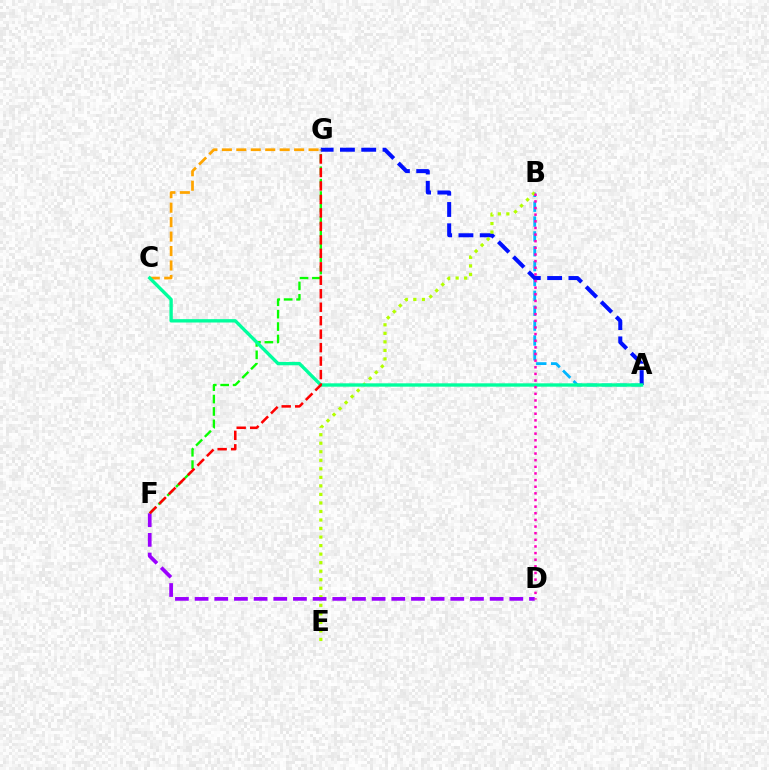{('C', 'G'): [{'color': '#ffa500', 'line_style': 'dashed', 'thickness': 1.96}], ('A', 'B'): [{'color': '#00b5ff', 'line_style': 'dashed', 'thickness': 2.02}], ('A', 'G'): [{'color': '#0010ff', 'line_style': 'dashed', 'thickness': 2.89}], ('B', 'E'): [{'color': '#b3ff00', 'line_style': 'dotted', 'thickness': 2.32}], ('F', 'G'): [{'color': '#08ff00', 'line_style': 'dashed', 'thickness': 1.69}, {'color': '#ff0000', 'line_style': 'dashed', 'thickness': 1.83}], ('D', 'F'): [{'color': '#9b00ff', 'line_style': 'dashed', 'thickness': 2.67}], ('A', 'C'): [{'color': '#00ff9d', 'line_style': 'solid', 'thickness': 2.42}], ('B', 'D'): [{'color': '#ff00bd', 'line_style': 'dotted', 'thickness': 1.8}]}